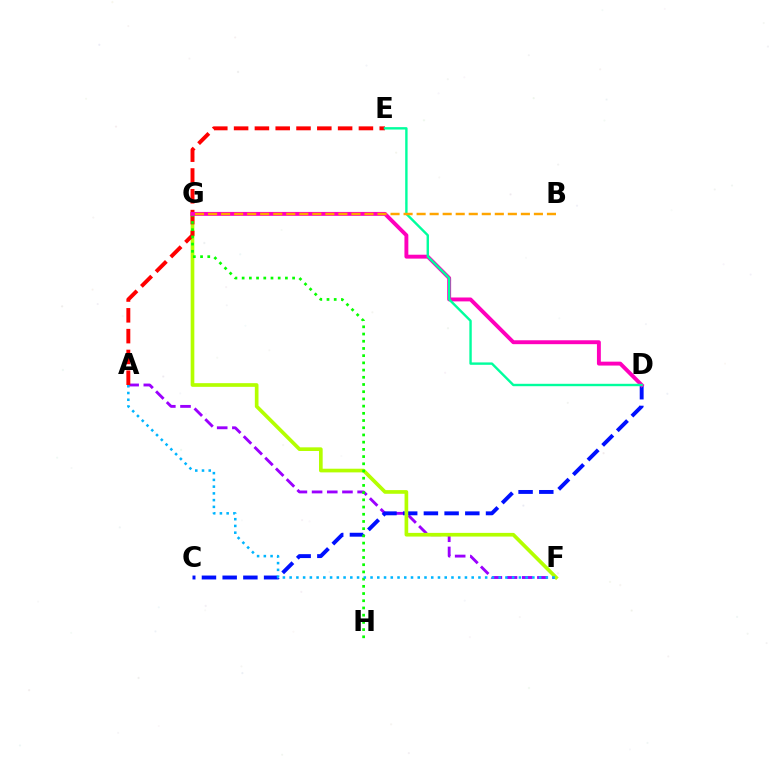{('A', 'F'): [{'color': '#9b00ff', 'line_style': 'dashed', 'thickness': 2.06}, {'color': '#00b5ff', 'line_style': 'dotted', 'thickness': 1.83}], ('C', 'D'): [{'color': '#0010ff', 'line_style': 'dashed', 'thickness': 2.81}], ('F', 'G'): [{'color': '#b3ff00', 'line_style': 'solid', 'thickness': 2.64}], ('A', 'E'): [{'color': '#ff0000', 'line_style': 'dashed', 'thickness': 2.83}], ('G', 'H'): [{'color': '#08ff00', 'line_style': 'dotted', 'thickness': 1.96}], ('D', 'G'): [{'color': '#ff00bd', 'line_style': 'solid', 'thickness': 2.81}], ('D', 'E'): [{'color': '#00ff9d', 'line_style': 'solid', 'thickness': 1.73}], ('B', 'G'): [{'color': '#ffa500', 'line_style': 'dashed', 'thickness': 1.77}]}